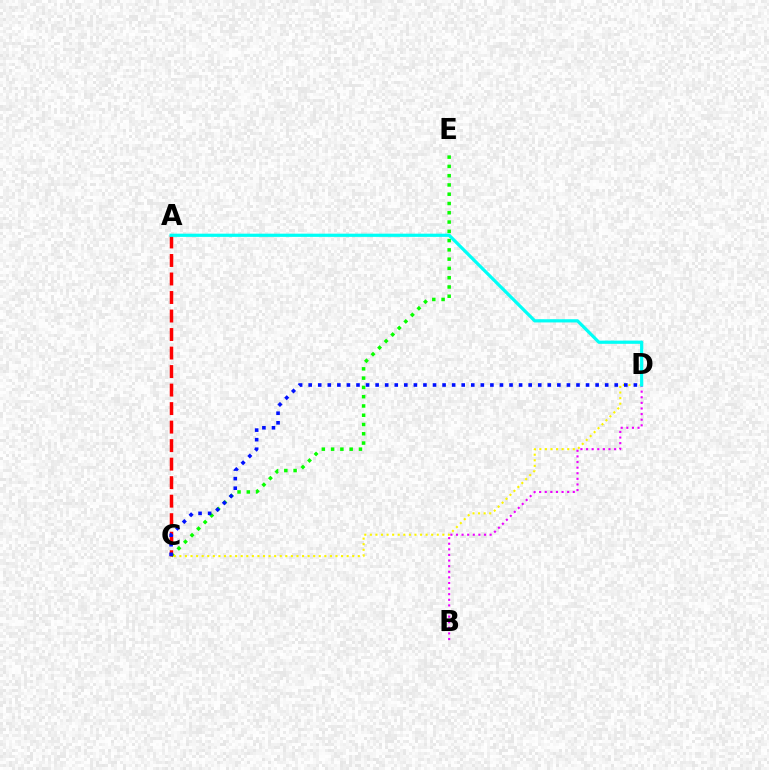{('B', 'D'): [{'color': '#ee00ff', 'line_style': 'dotted', 'thickness': 1.52}], ('C', 'E'): [{'color': '#08ff00', 'line_style': 'dotted', 'thickness': 2.52}], ('A', 'C'): [{'color': '#ff0000', 'line_style': 'dashed', 'thickness': 2.52}], ('C', 'D'): [{'color': '#fcf500', 'line_style': 'dotted', 'thickness': 1.51}, {'color': '#0010ff', 'line_style': 'dotted', 'thickness': 2.6}], ('A', 'D'): [{'color': '#00fff6', 'line_style': 'solid', 'thickness': 2.31}]}